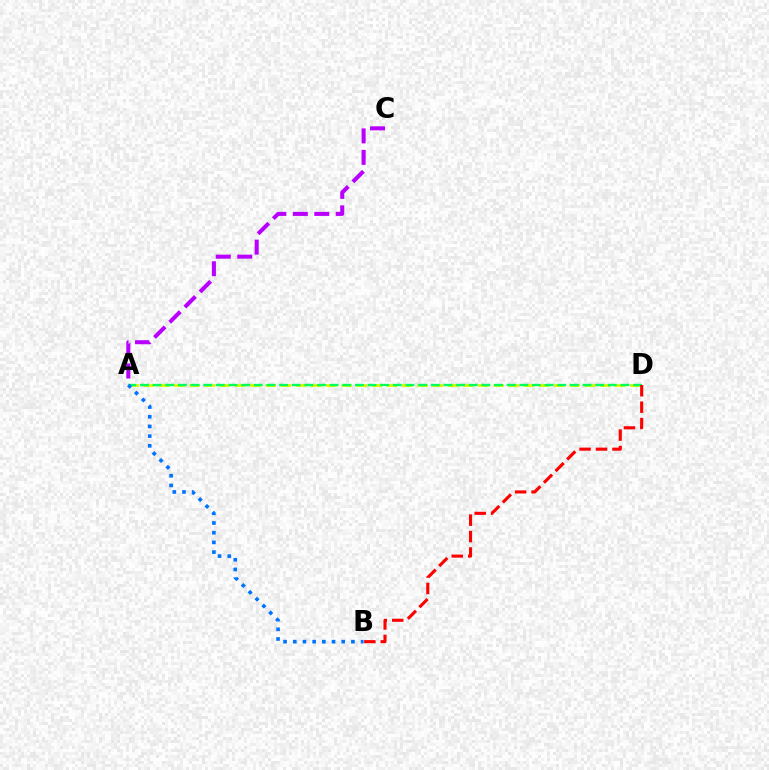{('A', 'C'): [{'color': '#b900ff', 'line_style': 'dashed', 'thickness': 2.92}], ('A', 'D'): [{'color': '#d1ff00', 'line_style': 'dashed', 'thickness': 2.06}, {'color': '#00ff5c', 'line_style': 'dashed', 'thickness': 1.72}], ('B', 'D'): [{'color': '#ff0000', 'line_style': 'dashed', 'thickness': 2.23}], ('A', 'B'): [{'color': '#0074ff', 'line_style': 'dotted', 'thickness': 2.63}]}